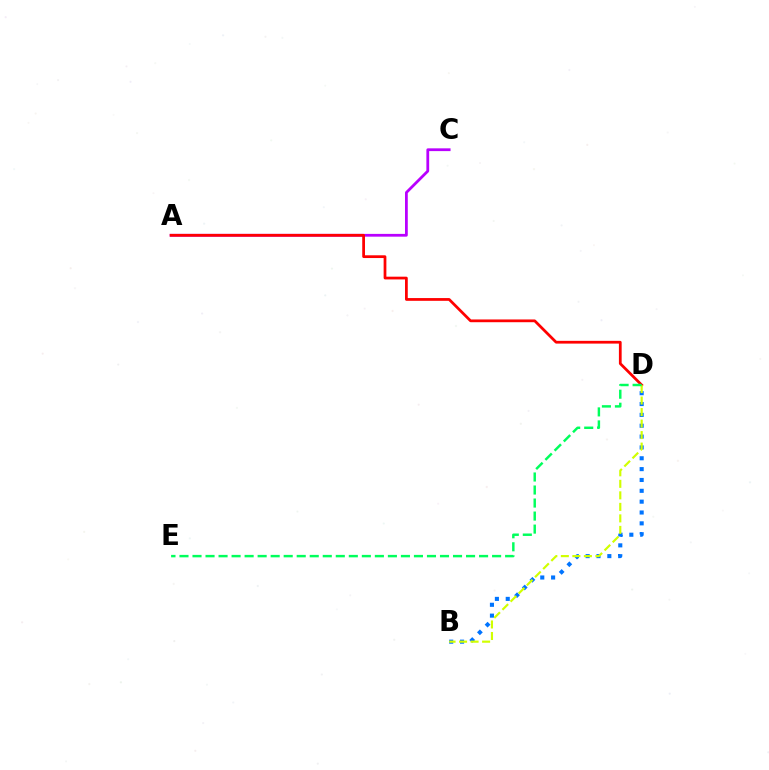{('B', 'D'): [{'color': '#0074ff', 'line_style': 'dotted', 'thickness': 2.95}, {'color': '#d1ff00', 'line_style': 'dashed', 'thickness': 1.56}], ('A', 'C'): [{'color': '#b900ff', 'line_style': 'solid', 'thickness': 2.0}], ('A', 'D'): [{'color': '#ff0000', 'line_style': 'solid', 'thickness': 1.98}], ('D', 'E'): [{'color': '#00ff5c', 'line_style': 'dashed', 'thickness': 1.77}]}